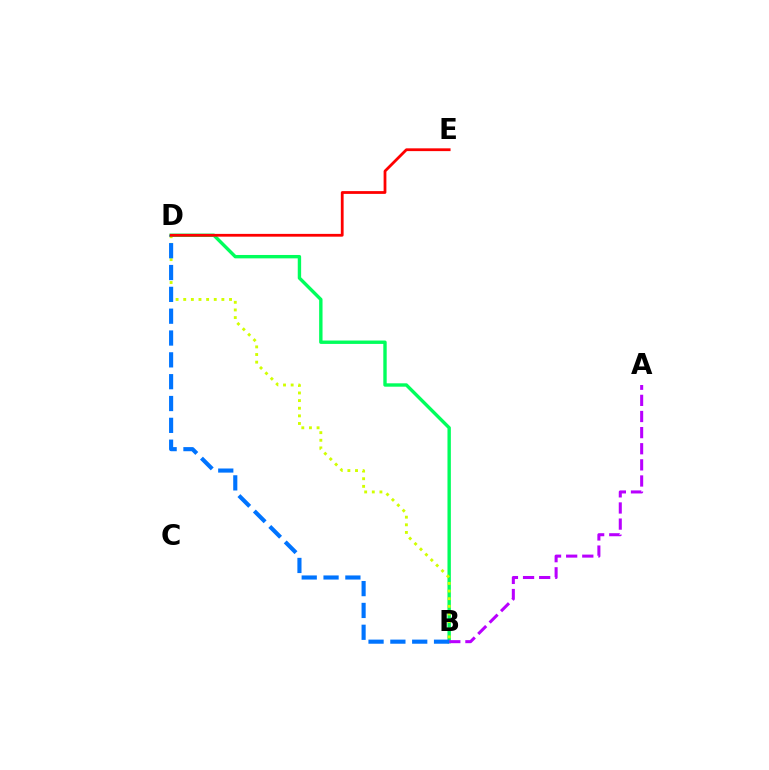{('B', 'D'): [{'color': '#00ff5c', 'line_style': 'solid', 'thickness': 2.44}, {'color': '#d1ff00', 'line_style': 'dotted', 'thickness': 2.07}, {'color': '#0074ff', 'line_style': 'dashed', 'thickness': 2.97}], ('A', 'B'): [{'color': '#b900ff', 'line_style': 'dashed', 'thickness': 2.19}], ('D', 'E'): [{'color': '#ff0000', 'line_style': 'solid', 'thickness': 2.0}]}